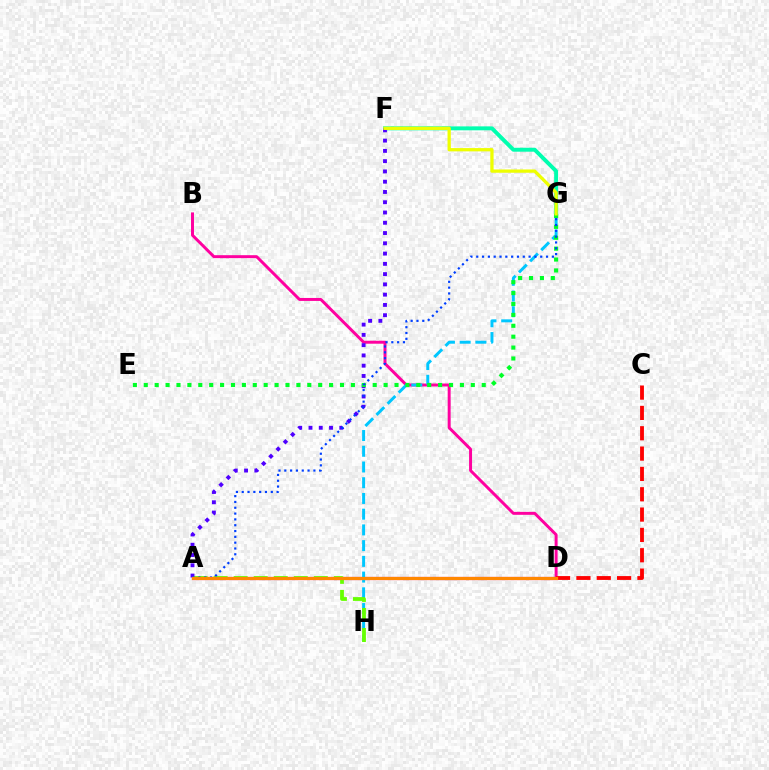{('A', 'D'): [{'color': '#d600ff', 'line_style': 'solid', 'thickness': 2.27}, {'color': '#ff8800', 'line_style': 'solid', 'thickness': 2.34}], ('F', 'G'): [{'color': '#00ffaf', 'line_style': 'solid', 'thickness': 2.83}, {'color': '#eeff00', 'line_style': 'solid', 'thickness': 2.36}], ('B', 'D'): [{'color': '#ff00a0', 'line_style': 'solid', 'thickness': 2.14}], ('A', 'F'): [{'color': '#4f00ff', 'line_style': 'dotted', 'thickness': 2.79}], ('C', 'D'): [{'color': '#ff0000', 'line_style': 'dashed', 'thickness': 2.76}], ('G', 'H'): [{'color': '#00c7ff', 'line_style': 'dashed', 'thickness': 2.14}], ('E', 'G'): [{'color': '#00ff27', 'line_style': 'dotted', 'thickness': 2.96}], ('A', 'H'): [{'color': '#66ff00', 'line_style': 'dashed', 'thickness': 2.72}], ('A', 'G'): [{'color': '#003fff', 'line_style': 'dotted', 'thickness': 1.58}]}